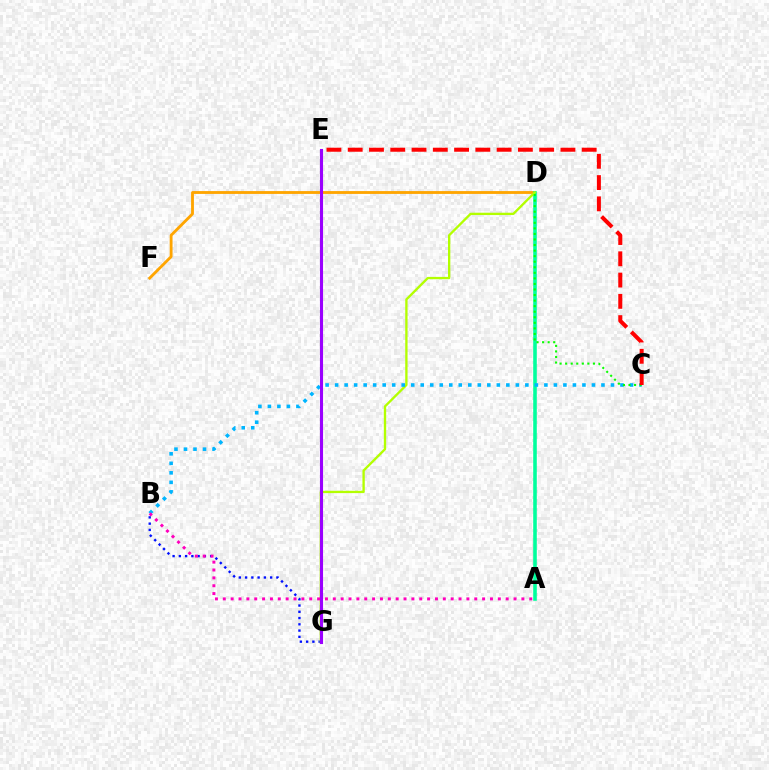{('D', 'F'): [{'color': '#ffa500', 'line_style': 'solid', 'thickness': 2.04}], ('A', 'D'): [{'color': '#00ff9d', 'line_style': 'solid', 'thickness': 2.57}], ('B', 'G'): [{'color': '#0010ff', 'line_style': 'dotted', 'thickness': 1.7}], ('D', 'G'): [{'color': '#b3ff00', 'line_style': 'solid', 'thickness': 1.68}], ('B', 'C'): [{'color': '#00b5ff', 'line_style': 'dotted', 'thickness': 2.58}], ('E', 'G'): [{'color': '#9b00ff', 'line_style': 'solid', 'thickness': 2.23}], ('C', 'D'): [{'color': '#08ff00', 'line_style': 'dotted', 'thickness': 1.51}], ('A', 'B'): [{'color': '#ff00bd', 'line_style': 'dotted', 'thickness': 2.13}], ('C', 'E'): [{'color': '#ff0000', 'line_style': 'dashed', 'thickness': 2.89}]}